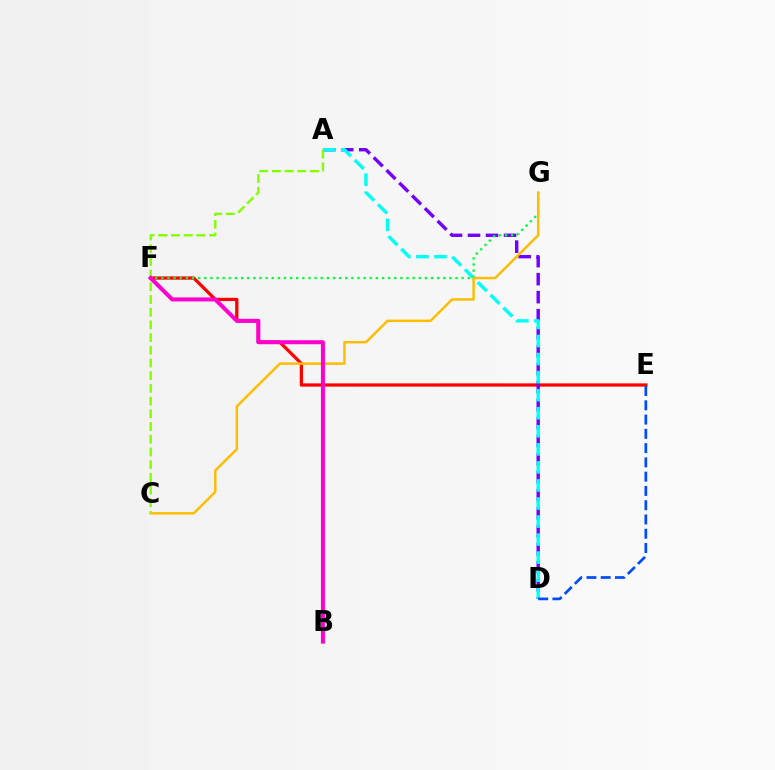{('E', 'F'): [{'color': '#ff0000', 'line_style': 'solid', 'thickness': 2.34}], ('A', 'D'): [{'color': '#7200ff', 'line_style': 'dashed', 'thickness': 2.45}, {'color': '#00fff6', 'line_style': 'dashed', 'thickness': 2.45}], ('F', 'G'): [{'color': '#00ff39', 'line_style': 'dotted', 'thickness': 1.66}], ('C', 'G'): [{'color': '#ffbd00', 'line_style': 'solid', 'thickness': 1.77}], ('D', 'E'): [{'color': '#004bff', 'line_style': 'dashed', 'thickness': 1.94}], ('A', 'C'): [{'color': '#84ff00', 'line_style': 'dashed', 'thickness': 1.73}], ('B', 'F'): [{'color': '#ff00cf', 'line_style': 'solid', 'thickness': 2.89}]}